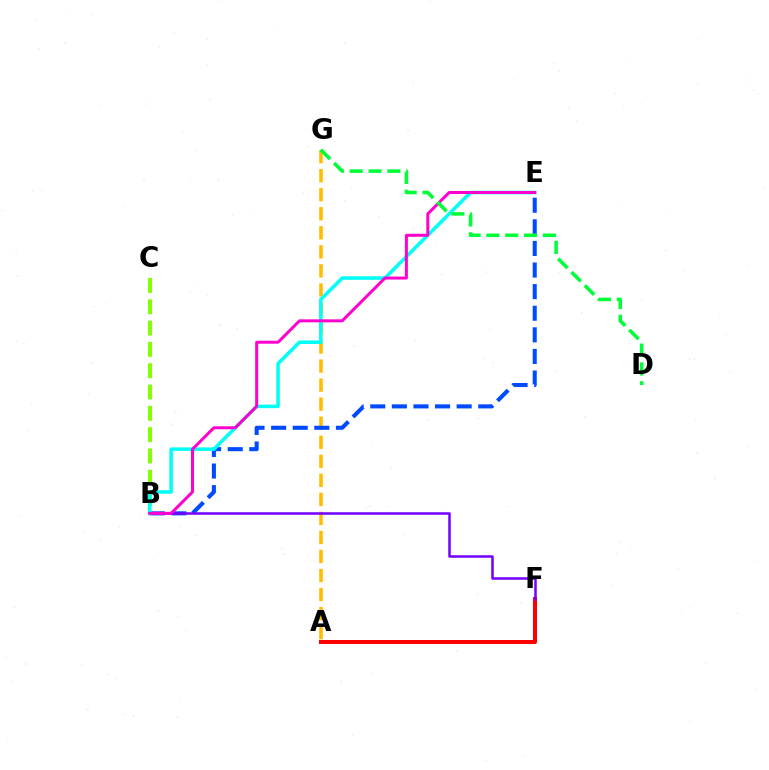{('A', 'F'): [{'color': '#ff0000', 'line_style': 'solid', 'thickness': 2.89}], ('A', 'G'): [{'color': '#ffbd00', 'line_style': 'dashed', 'thickness': 2.59}], ('B', 'E'): [{'color': '#004bff', 'line_style': 'dashed', 'thickness': 2.93}, {'color': '#00fff6', 'line_style': 'solid', 'thickness': 2.54}, {'color': '#ff00cf', 'line_style': 'solid', 'thickness': 2.15}], ('B', 'F'): [{'color': '#7200ff', 'line_style': 'solid', 'thickness': 1.81}], ('B', 'C'): [{'color': '#84ff00', 'line_style': 'dashed', 'thickness': 2.9}], ('D', 'G'): [{'color': '#00ff39', 'line_style': 'dashed', 'thickness': 2.56}]}